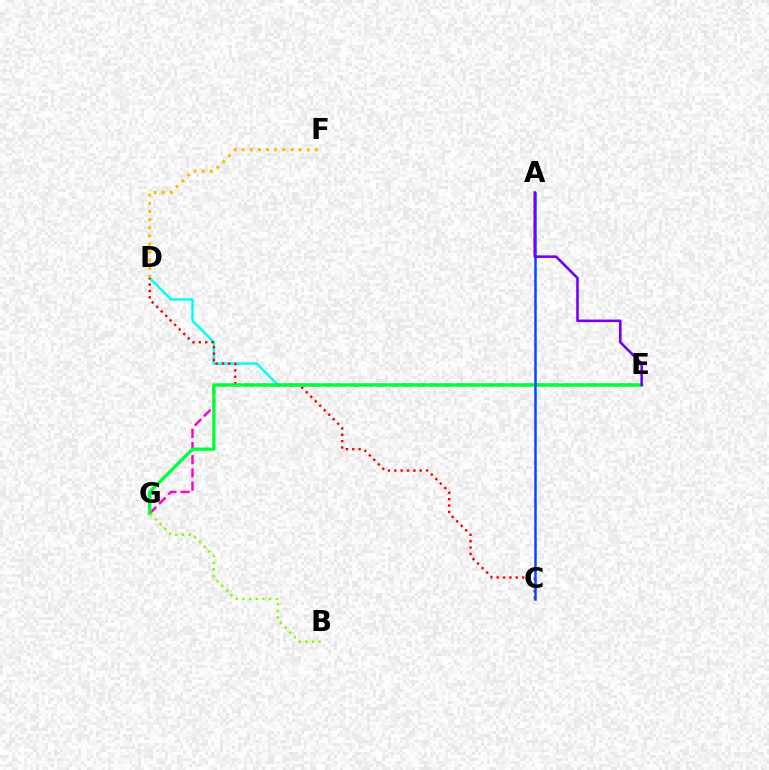{('D', 'E'): [{'color': '#00fff6', 'line_style': 'solid', 'thickness': 1.78}], ('E', 'G'): [{'color': '#ff00cf', 'line_style': 'dashed', 'thickness': 1.79}, {'color': '#00ff39', 'line_style': 'solid', 'thickness': 2.38}], ('C', 'D'): [{'color': '#ff0000', 'line_style': 'dotted', 'thickness': 1.73}], ('A', 'C'): [{'color': '#004bff', 'line_style': 'solid', 'thickness': 1.8}], ('D', 'F'): [{'color': '#ffbd00', 'line_style': 'dotted', 'thickness': 2.21}], ('B', 'G'): [{'color': '#84ff00', 'line_style': 'dotted', 'thickness': 1.81}], ('A', 'E'): [{'color': '#7200ff', 'line_style': 'solid', 'thickness': 1.85}]}